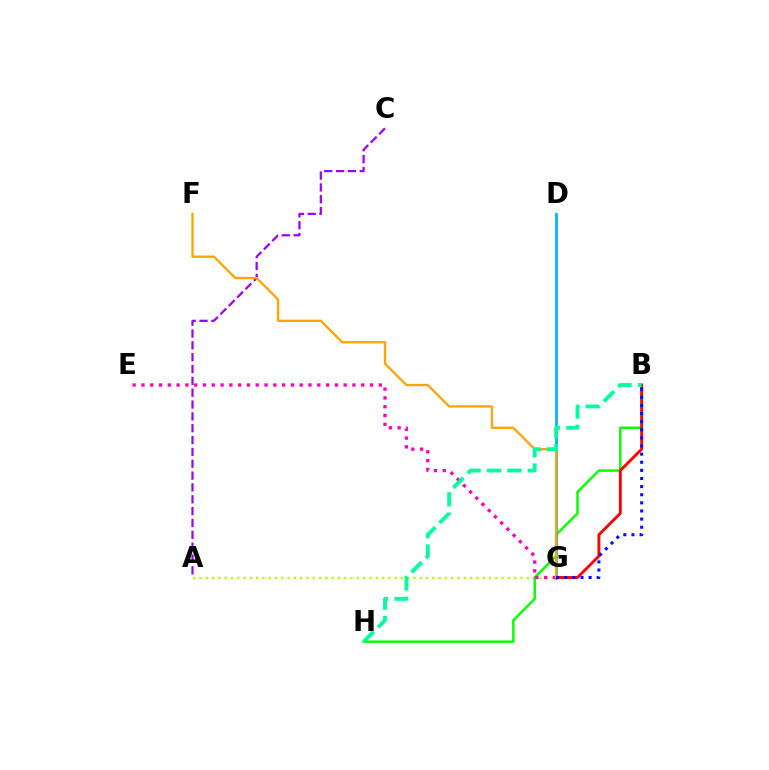{('A', 'G'): [{'color': '#b3ff00', 'line_style': 'dotted', 'thickness': 1.71}], ('B', 'H'): [{'color': '#08ff00', 'line_style': 'solid', 'thickness': 1.78}, {'color': '#00ff9d', 'line_style': 'dashed', 'thickness': 2.77}], ('A', 'C'): [{'color': '#9b00ff', 'line_style': 'dashed', 'thickness': 1.61}], ('D', 'G'): [{'color': '#00b5ff', 'line_style': 'solid', 'thickness': 1.99}], ('B', 'G'): [{'color': '#ff0000', 'line_style': 'solid', 'thickness': 2.07}, {'color': '#0010ff', 'line_style': 'dotted', 'thickness': 2.21}], ('E', 'G'): [{'color': '#ff00bd', 'line_style': 'dotted', 'thickness': 2.39}], ('F', 'G'): [{'color': '#ffa500', 'line_style': 'solid', 'thickness': 1.67}]}